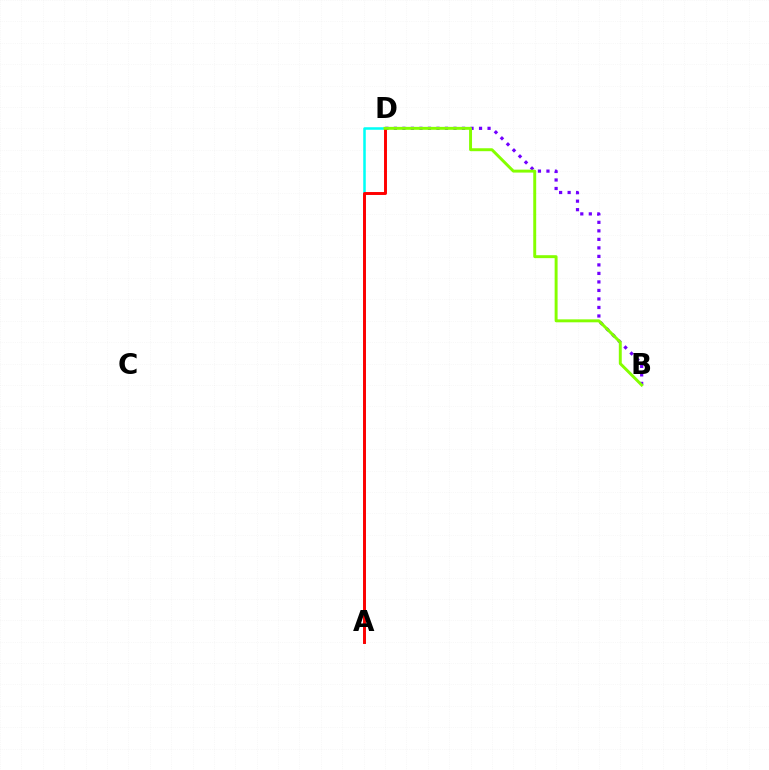{('B', 'D'): [{'color': '#7200ff', 'line_style': 'dotted', 'thickness': 2.31}, {'color': '#84ff00', 'line_style': 'solid', 'thickness': 2.12}], ('A', 'D'): [{'color': '#00fff6', 'line_style': 'solid', 'thickness': 1.82}, {'color': '#ff0000', 'line_style': 'solid', 'thickness': 2.12}]}